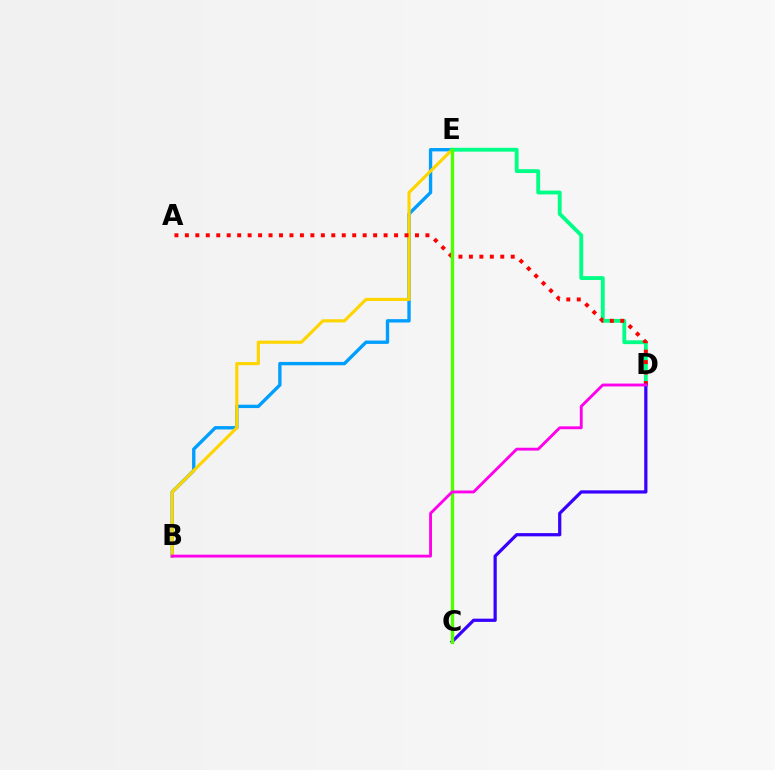{('B', 'E'): [{'color': '#009eff', 'line_style': 'solid', 'thickness': 2.41}, {'color': '#ffd500', 'line_style': 'solid', 'thickness': 2.26}], ('D', 'E'): [{'color': '#00ff86', 'line_style': 'solid', 'thickness': 2.77}], ('A', 'D'): [{'color': '#ff0000', 'line_style': 'dotted', 'thickness': 2.84}], ('C', 'D'): [{'color': '#3700ff', 'line_style': 'solid', 'thickness': 2.32}], ('C', 'E'): [{'color': '#4fff00', 'line_style': 'solid', 'thickness': 2.41}], ('B', 'D'): [{'color': '#ff00ed', 'line_style': 'solid', 'thickness': 2.06}]}